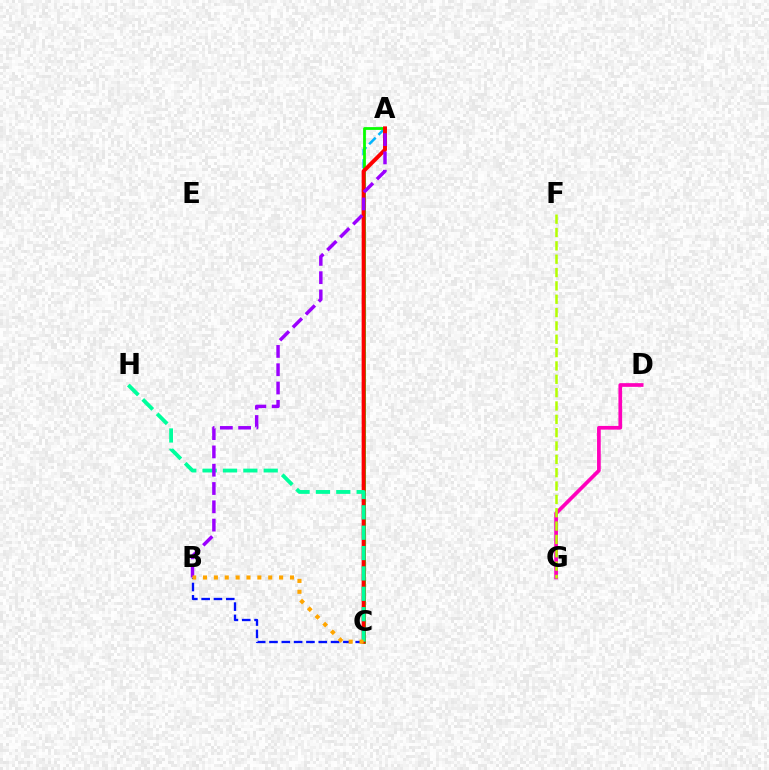{('B', 'C'): [{'color': '#0010ff', 'line_style': 'dashed', 'thickness': 1.67}, {'color': '#ffa500', 'line_style': 'dotted', 'thickness': 2.95}], ('A', 'C'): [{'color': '#00b5ff', 'line_style': 'dashed', 'thickness': 1.8}, {'color': '#08ff00', 'line_style': 'solid', 'thickness': 2.0}, {'color': '#ff0000', 'line_style': 'solid', 'thickness': 2.83}], ('D', 'G'): [{'color': '#ff00bd', 'line_style': 'solid', 'thickness': 2.66}], ('C', 'H'): [{'color': '#00ff9d', 'line_style': 'dashed', 'thickness': 2.77}], ('A', 'B'): [{'color': '#9b00ff', 'line_style': 'dashed', 'thickness': 2.49}], ('F', 'G'): [{'color': '#b3ff00', 'line_style': 'dashed', 'thickness': 1.81}]}